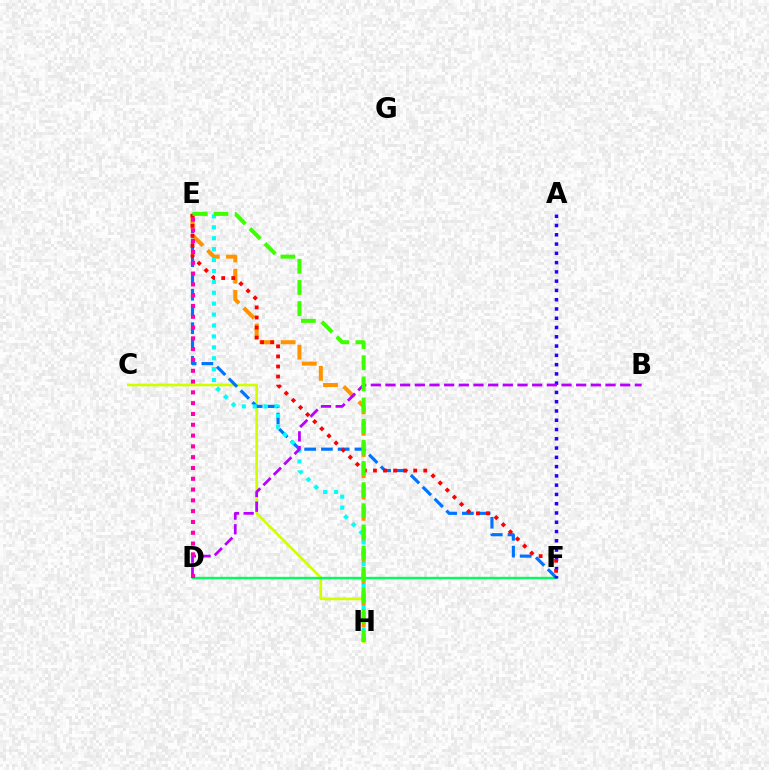{('C', 'H'): [{'color': '#d1ff00', 'line_style': 'solid', 'thickness': 1.92}], ('D', 'F'): [{'color': '#00ff5c', 'line_style': 'solid', 'thickness': 1.71}], ('E', 'F'): [{'color': '#0074ff', 'line_style': 'dashed', 'thickness': 2.28}, {'color': '#ff0000', 'line_style': 'dotted', 'thickness': 2.73}], ('A', 'F'): [{'color': '#2500ff', 'line_style': 'dotted', 'thickness': 2.52}], ('E', 'H'): [{'color': '#ff9400', 'line_style': 'dashed', 'thickness': 2.89}, {'color': '#00fff6', 'line_style': 'dotted', 'thickness': 2.97}, {'color': '#3dff00', 'line_style': 'dashed', 'thickness': 2.87}], ('B', 'D'): [{'color': '#b900ff', 'line_style': 'dashed', 'thickness': 1.99}], ('D', 'E'): [{'color': '#ff00ac', 'line_style': 'dotted', 'thickness': 2.93}]}